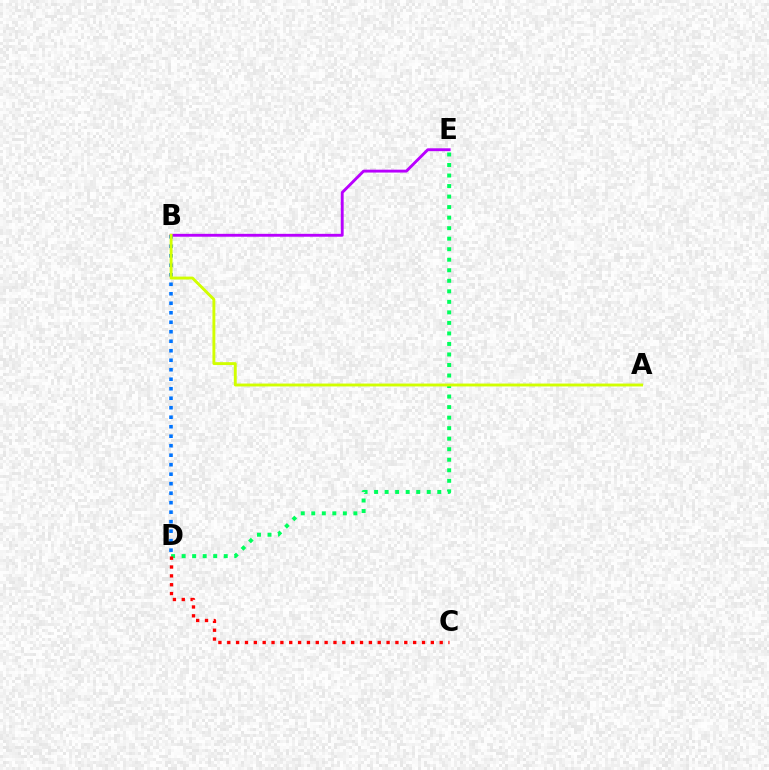{('B', 'E'): [{'color': '#b900ff', 'line_style': 'solid', 'thickness': 2.07}], ('B', 'D'): [{'color': '#0074ff', 'line_style': 'dotted', 'thickness': 2.58}], ('D', 'E'): [{'color': '#00ff5c', 'line_style': 'dotted', 'thickness': 2.86}], ('C', 'D'): [{'color': '#ff0000', 'line_style': 'dotted', 'thickness': 2.4}], ('A', 'B'): [{'color': '#d1ff00', 'line_style': 'solid', 'thickness': 2.08}]}